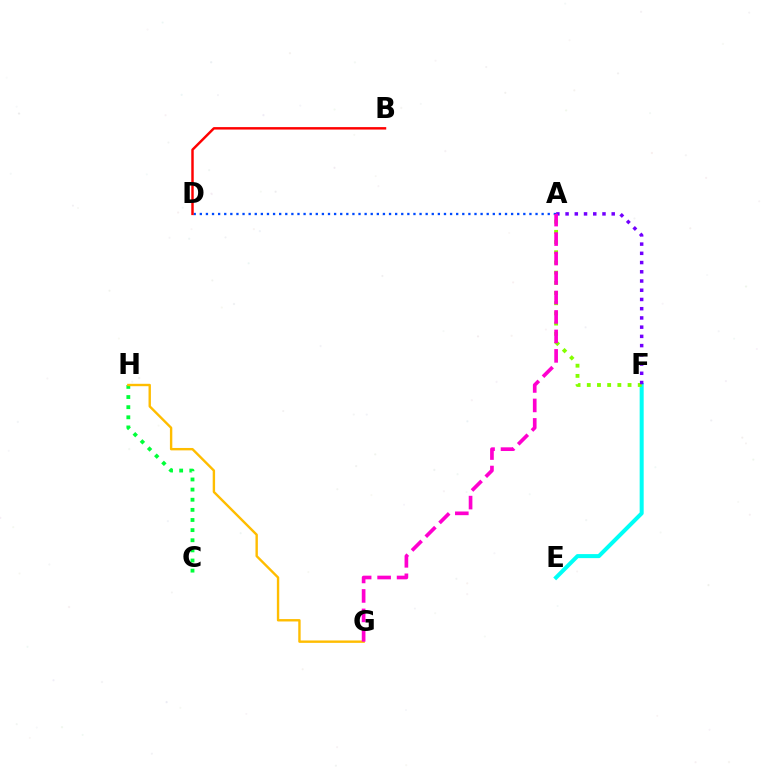{('C', 'H'): [{'color': '#00ff39', 'line_style': 'dotted', 'thickness': 2.75}], ('G', 'H'): [{'color': '#ffbd00', 'line_style': 'solid', 'thickness': 1.72}], ('E', 'F'): [{'color': '#00fff6', 'line_style': 'solid', 'thickness': 2.9}], ('A', 'F'): [{'color': '#84ff00', 'line_style': 'dotted', 'thickness': 2.77}, {'color': '#7200ff', 'line_style': 'dotted', 'thickness': 2.51}], ('A', 'D'): [{'color': '#004bff', 'line_style': 'dotted', 'thickness': 1.66}], ('A', 'G'): [{'color': '#ff00cf', 'line_style': 'dashed', 'thickness': 2.64}], ('B', 'D'): [{'color': '#ff0000', 'line_style': 'solid', 'thickness': 1.76}]}